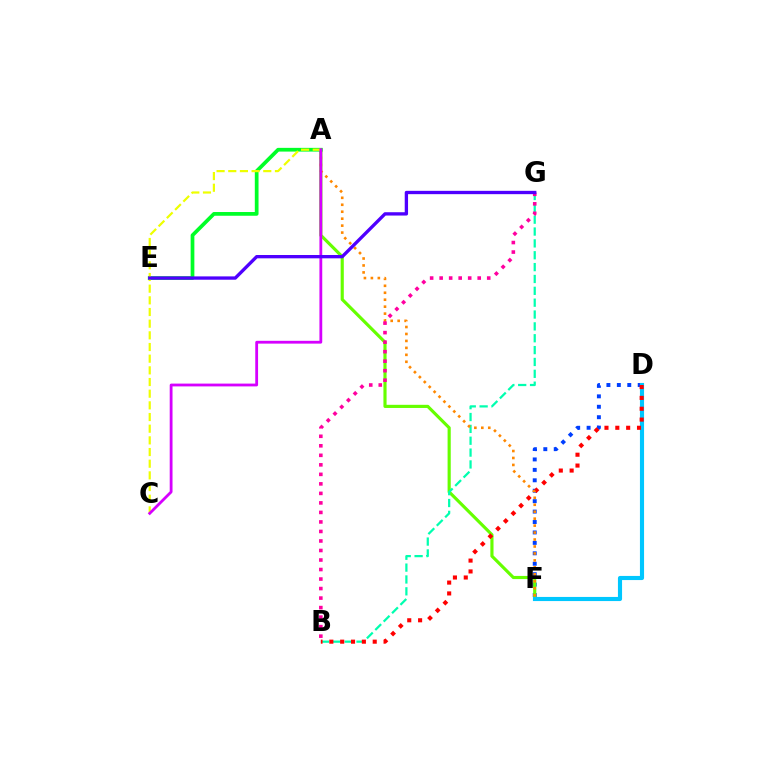{('D', 'F'): [{'color': '#003fff', 'line_style': 'dotted', 'thickness': 2.83}, {'color': '#00c7ff', 'line_style': 'solid', 'thickness': 2.97}], ('A', 'F'): [{'color': '#66ff00', 'line_style': 'solid', 'thickness': 2.27}, {'color': '#ff8800', 'line_style': 'dotted', 'thickness': 1.89}], ('B', 'G'): [{'color': '#00ffaf', 'line_style': 'dashed', 'thickness': 1.61}, {'color': '#ff00a0', 'line_style': 'dotted', 'thickness': 2.59}], ('B', 'D'): [{'color': '#ff0000', 'line_style': 'dotted', 'thickness': 2.95}], ('A', 'E'): [{'color': '#00ff27', 'line_style': 'solid', 'thickness': 2.68}], ('A', 'C'): [{'color': '#eeff00', 'line_style': 'dashed', 'thickness': 1.59}, {'color': '#d600ff', 'line_style': 'solid', 'thickness': 2.02}], ('E', 'G'): [{'color': '#4f00ff', 'line_style': 'solid', 'thickness': 2.4}]}